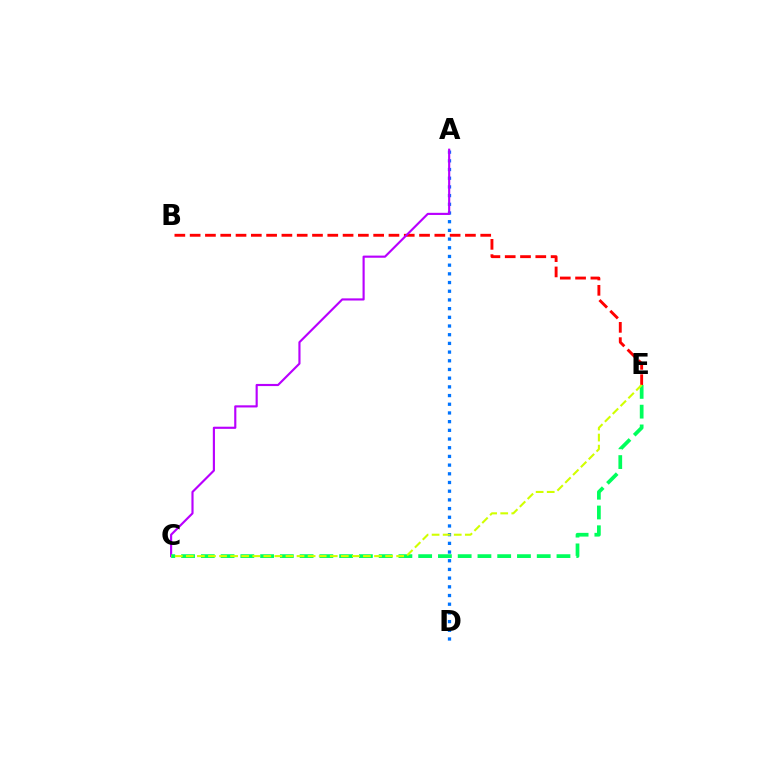{('B', 'E'): [{'color': '#ff0000', 'line_style': 'dashed', 'thickness': 2.08}], ('A', 'D'): [{'color': '#0074ff', 'line_style': 'dotted', 'thickness': 2.36}], ('A', 'C'): [{'color': '#b900ff', 'line_style': 'solid', 'thickness': 1.55}], ('C', 'E'): [{'color': '#00ff5c', 'line_style': 'dashed', 'thickness': 2.68}, {'color': '#d1ff00', 'line_style': 'dashed', 'thickness': 1.5}]}